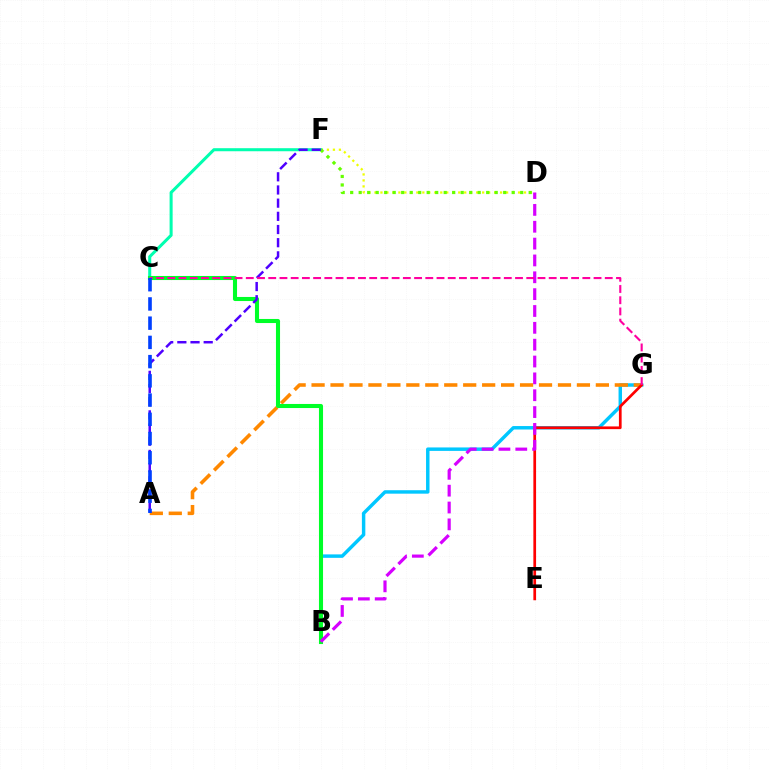{('B', 'G'): [{'color': '#00c7ff', 'line_style': 'solid', 'thickness': 2.49}], ('A', 'G'): [{'color': '#ff8800', 'line_style': 'dashed', 'thickness': 2.57}], ('D', 'F'): [{'color': '#eeff00', 'line_style': 'dotted', 'thickness': 1.63}, {'color': '#66ff00', 'line_style': 'dotted', 'thickness': 2.31}], ('C', 'F'): [{'color': '#00ffaf', 'line_style': 'solid', 'thickness': 2.19}], ('B', 'C'): [{'color': '#00ff27', 'line_style': 'solid', 'thickness': 2.94}], ('E', 'G'): [{'color': '#ff0000', 'line_style': 'solid', 'thickness': 1.95}], ('A', 'F'): [{'color': '#4f00ff', 'line_style': 'dashed', 'thickness': 1.79}], ('B', 'D'): [{'color': '#d600ff', 'line_style': 'dashed', 'thickness': 2.29}], ('C', 'G'): [{'color': '#ff00a0', 'line_style': 'dashed', 'thickness': 1.52}], ('A', 'C'): [{'color': '#003fff', 'line_style': 'dashed', 'thickness': 2.61}]}